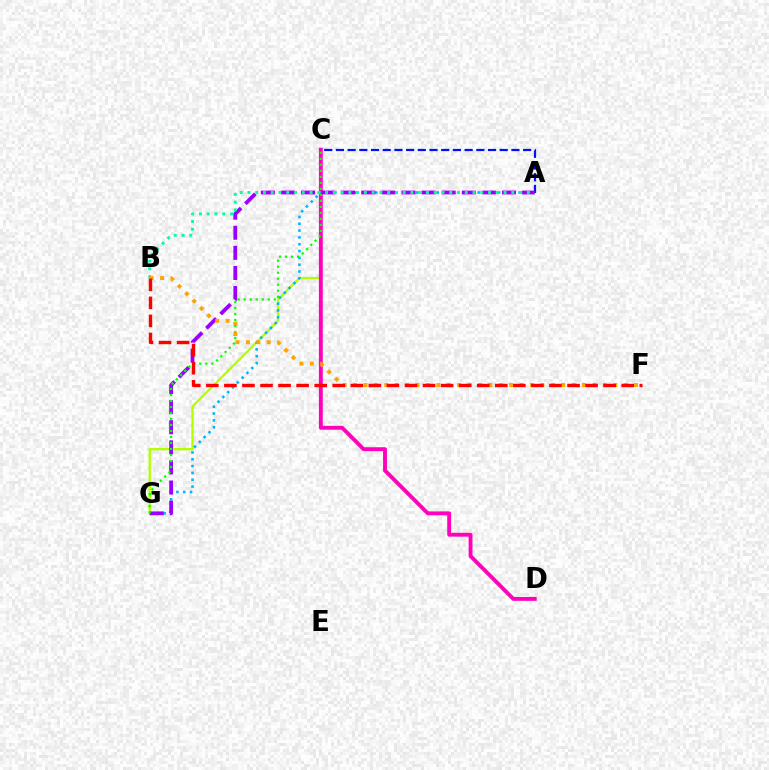{('C', 'G'): [{'color': '#b3ff00', 'line_style': 'solid', 'thickness': 1.68}, {'color': '#08ff00', 'line_style': 'dotted', 'thickness': 1.63}], ('C', 'D'): [{'color': '#ff00bd', 'line_style': 'solid', 'thickness': 2.79}], ('A', 'C'): [{'color': '#0010ff', 'line_style': 'dashed', 'thickness': 1.59}], ('A', 'G'): [{'color': '#00b5ff', 'line_style': 'dotted', 'thickness': 1.85}, {'color': '#9b00ff', 'line_style': 'dashed', 'thickness': 2.73}], ('A', 'B'): [{'color': '#00ff9d', 'line_style': 'dotted', 'thickness': 2.11}], ('B', 'F'): [{'color': '#ffa500', 'line_style': 'dotted', 'thickness': 2.83}, {'color': '#ff0000', 'line_style': 'dashed', 'thickness': 2.45}]}